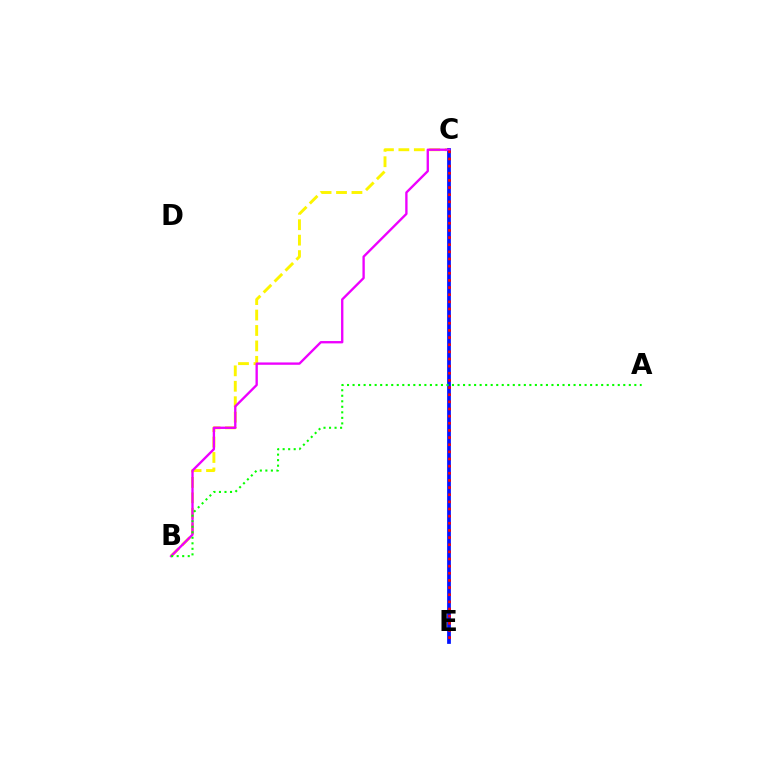{('B', 'C'): [{'color': '#fcf500', 'line_style': 'dashed', 'thickness': 2.1}, {'color': '#ee00ff', 'line_style': 'solid', 'thickness': 1.69}], ('C', 'E'): [{'color': '#00fff6', 'line_style': 'dotted', 'thickness': 1.94}, {'color': '#0010ff', 'line_style': 'solid', 'thickness': 2.7}, {'color': '#ff0000', 'line_style': 'dotted', 'thickness': 1.94}], ('A', 'B'): [{'color': '#08ff00', 'line_style': 'dotted', 'thickness': 1.5}]}